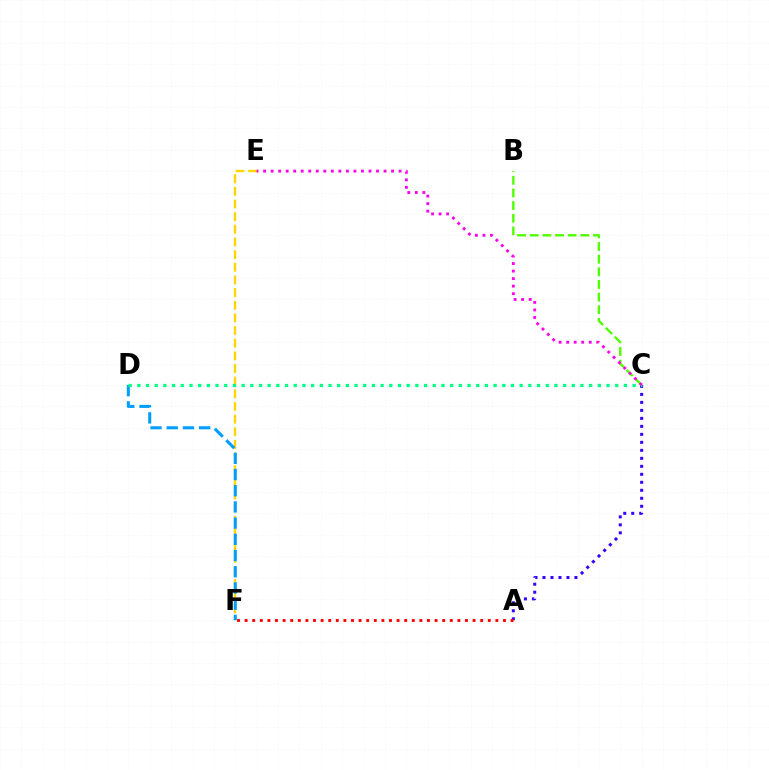{('A', 'C'): [{'color': '#3700ff', 'line_style': 'dotted', 'thickness': 2.17}], ('E', 'F'): [{'color': '#ffd500', 'line_style': 'dashed', 'thickness': 1.72}], ('A', 'F'): [{'color': '#ff0000', 'line_style': 'dotted', 'thickness': 2.06}], ('D', 'F'): [{'color': '#009eff', 'line_style': 'dashed', 'thickness': 2.2}], ('B', 'C'): [{'color': '#4fff00', 'line_style': 'dashed', 'thickness': 1.72}], ('C', 'D'): [{'color': '#00ff86', 'line_style': 'dotted', 'thickness': 2.36}], ('C', 'E'): [{'color': '#ff00ed', 'line_style': 'dotted', 'thickness': 2.05}]}